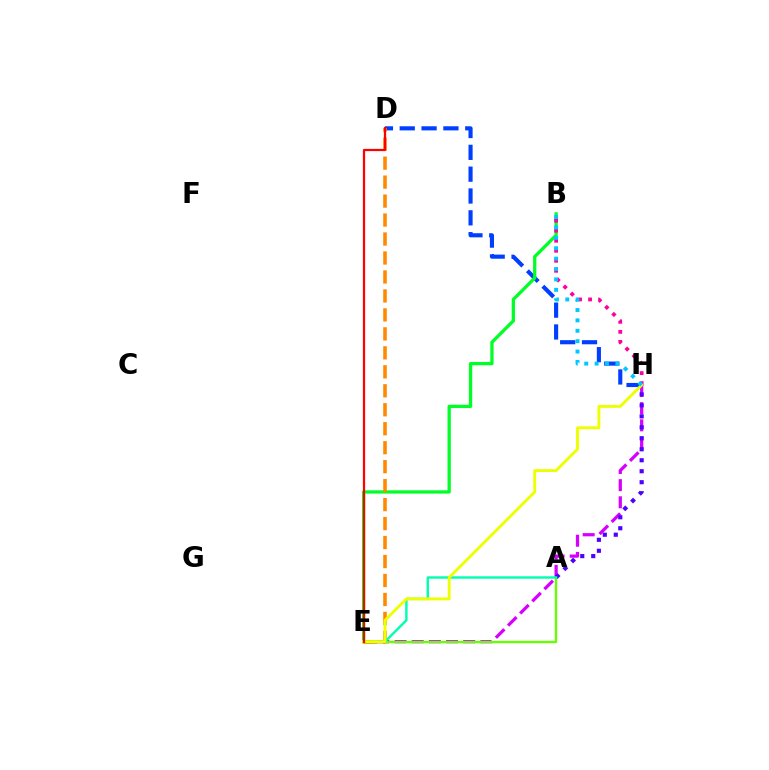{('E', 'H'): [{'color': '#d600ff', 'line_style': 'dashed', 'thickness': 2.33}, {'color': '#eeff00', 'line_style': 'solid', 'thickness': 2.07}], ('D', 'H'): [{'color': '#003fff', 'line_style': 'dashed', 'thickness': 2.97}], ('B', 'E'): [{'color': '#00ff27', 'line_style': 'solid', 'thickness': 2.36}], ('D', 'E'): [{'color': '#ff8800', 'line_style': 'dashed', 'thickness': 2.58}, {'color': '#ff0000', 'line_style': 'solid', 'thickness': 1.59}], ('A', 'E'): [{'color': '#66ff00', 'line_style': 'solid', 'thickness': 1.68}, {'color': '#00ffaf', 'line_style': 'solid', 'thickness': 1.74}], ('B', 'H'): [{'color': '#ff00a0', 'line_style': 'dotted', 'thickness': 2.72}, {'color': '#00c7ff', 'line_style': 'dotted', 'thickness': 2.82}], ('A', 'H'): [{'color': '#4f00ff', 'line_style': 'dotted', 'thickness': 2.98}]}